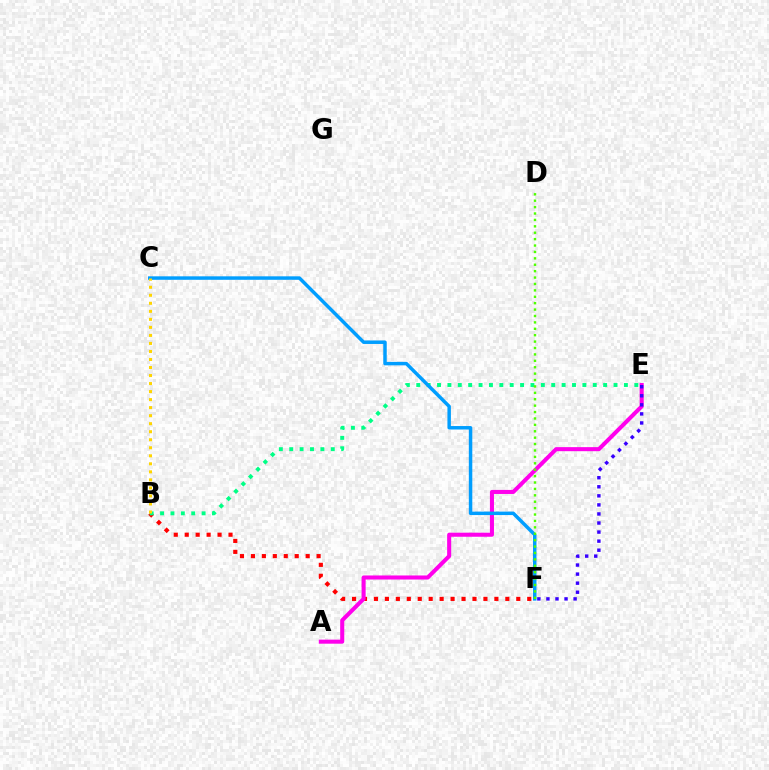{('B', 'F'): [{'color': '#ff0000', 'line_style': 'dotted', 'thickness': 2.97}], ('A', 'E'): [{'color': '#ff00ed', 'line_style': 'solid', 'thickness': 2.92}], ('B', 'E'): [{'color': '#00ff86', 'line_style': 'dotted', 'thickness': 2.82}], ('C', 'F'): [{'color': '#009eff', 'line_style': 'solid', 'thickness': 2.5}], ('B', 'C'): [{'color': '#ffd500', 'line_style': 'dotted', 'thickness': 2.18}], ('D', 'F'): [{'color': '#4fff00', 'line_style': 'dotted', 'thickness': 1.74}], ('E', 'F'): [{'color': '#3700ff', 'line_style': 'dotted', 'thickness': 2.46}]}